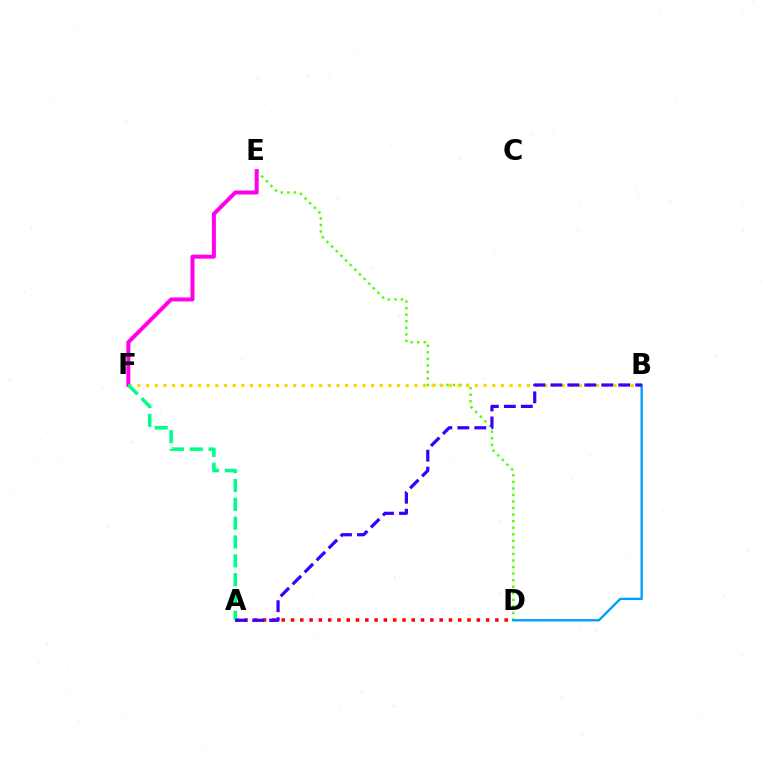{('A', 'D'): [{'color': '#ff0000', 'line_style': 'dotted', 'thickness': 2.52}], ('D', 'E'): [{'color': '#4fff00', 'line_style': 'dotted', 'thickness': 1.78}], ('E', 'F'): [{'color': '#ff00ed', 'line_style': 'solid', 'thickness': 2.87}], ('B', 'F'): [{'color': '#ffd500', 'line_style': 'dotted', 'thickness': 2.35}], ('A', 'F'): [{'color': '#00ff86', 'line_style': 'dashed', 'thickness': 2.56}], ('B', 'D'): [{'color': '#009eff', 'line_style': 'solid', 'thickness': 1.69}], ('A', 'B'): [{'color': '#3700ff', 'line_style': 'dashed', 'thickness': 2.31}]}